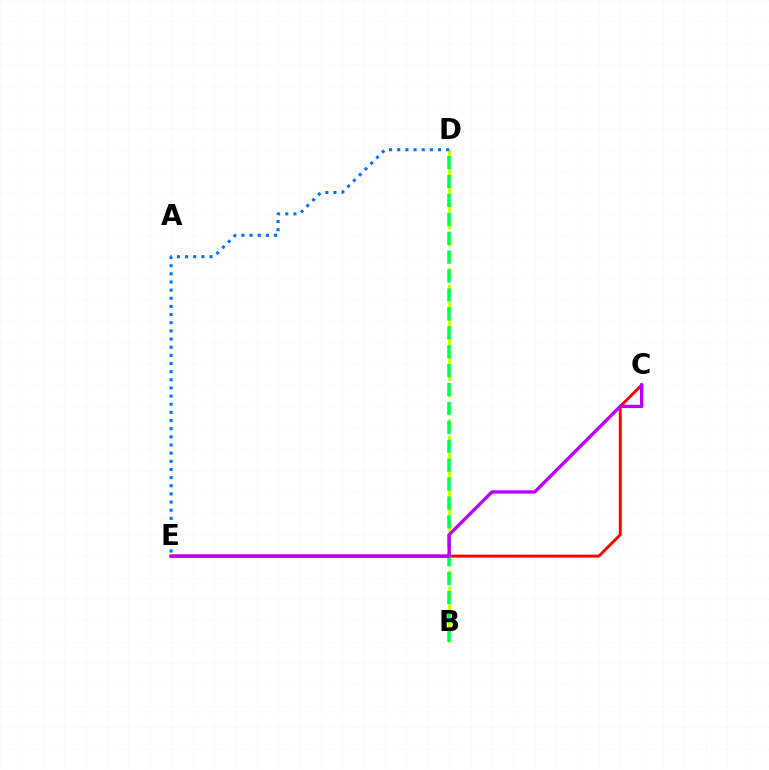{('C', 'E'): [{'color': '#ff0000', 'line_style': 'solid', 'thickness': 2.11}, {'color': '#b900ff', 'line_style': 'solid', 'thickness': 2.4}], ('B', 'D'): [{'color': '#d1ff00', 'line_style': 'dashed', 'thickness': 2.28}, {'color': '#00ff5c', 'line_style': 'dashed', 'thickness': 2.57}], ('D', 'E'): [{'color': '#0074ff', 'line_style': 'dotted', 'thickness': 2.21}]}